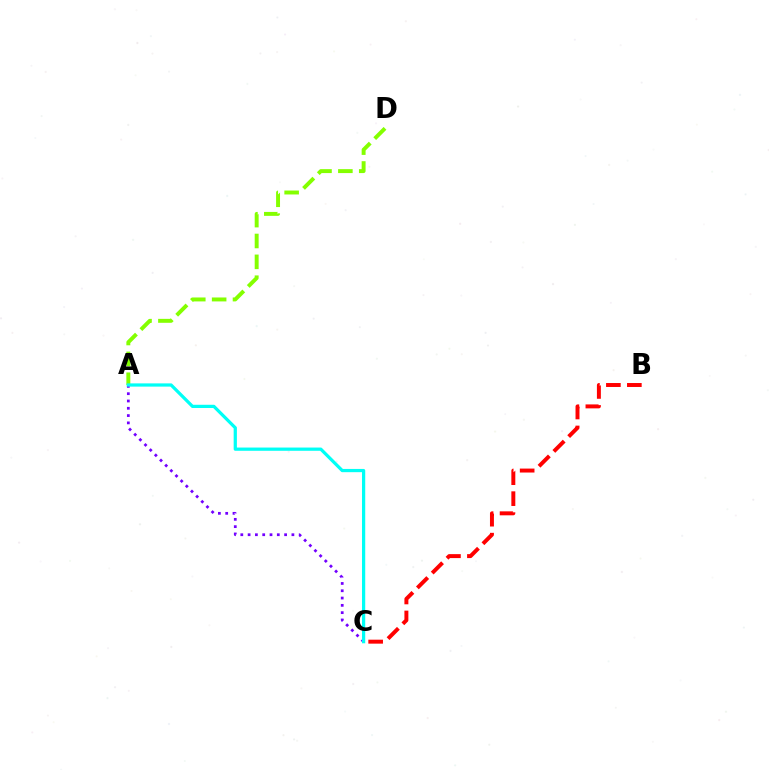{('B', 'C'): [{'color': '#ff0000', 'line_style': 'dashed', 'thickness': 2.85}], ('A', 'D'): [{'color': '#84ff00', 'line_style': 'dashed', 'thickness': 2.83}], ('A', 'C'): [{'color': '#7200ff', 'line_style': 'dotted', 'thickness': 1.98}, {'color': '#00fff6', 'line_style': 'solid', 'thickness': 2.33}]}